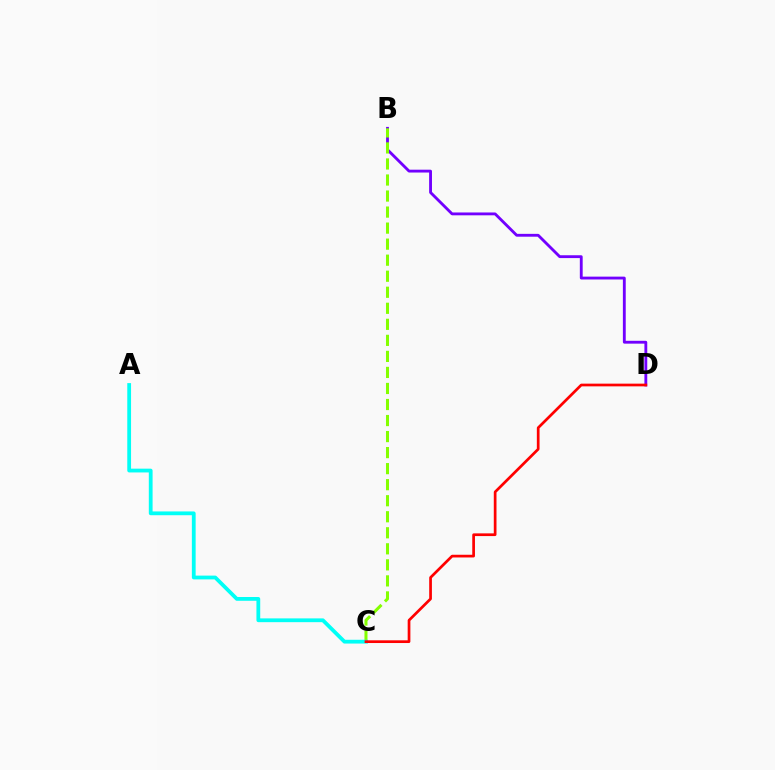{('B', 'D'): [{'color': '#7200ff', 'line_style': 'solid', 'thickness': 2.05}], ('B', 'C'): [{'color': '#84ff00', 'line_style': 'dashed', 'thickness': 2.18}], ('A', 'C'): [{'color': '#00fff6', 'line_style': 'solid', 'thickness': 2.72}], ('C', 'D'): [{'color': '#ff0000', 'line_style': 'solid', 'thickness': 1.95}]}